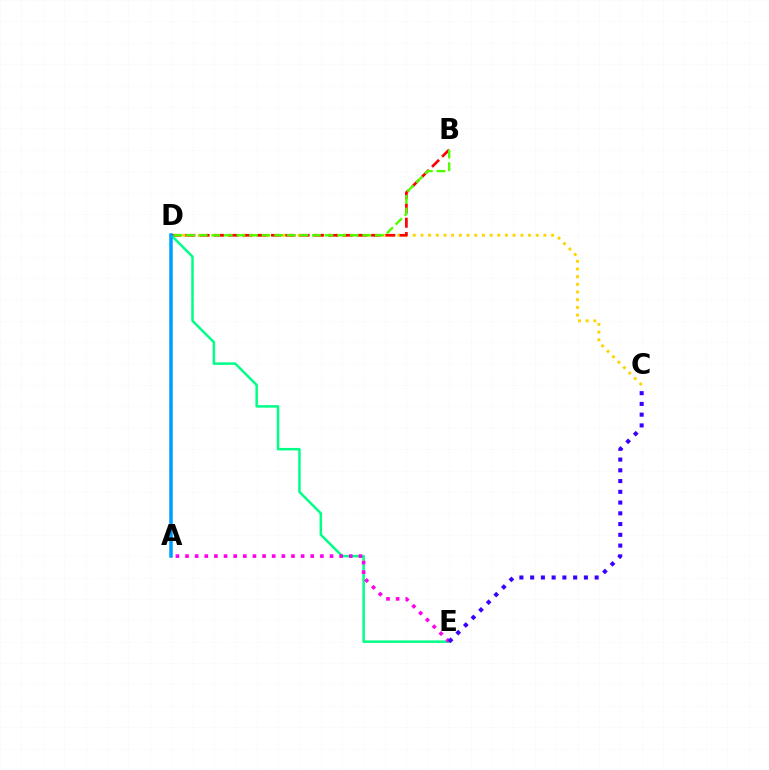{('C', 'D'): [{'color': '#ffd500', 'line_style': 'dotted', 'thickness': 2.09}], ('B', 'D'): [{'color': '#ff0000', 'line_style': 'dashed', 'thickness': 1.94}, {'color': '#4fff00', 'line_style': 'dashed', 'thickness': 1.71}], ('D', 'E'): [{'color': '#00ff86', 'line_style': 'solid', 'thickness': 1.8}], ('A', 'D'): [{'color': '#009eff', 'line_style': 'solid', 'thickness': 2.53}], ('A', 'E'): [{'color': '#ff00ed', 'line_style': 'dotted', 'thickness': 2.62}], ('C', 'E'): [{'color': '#3700ff', 'line_style': 'dotted', 'thickness': 2.92}]}